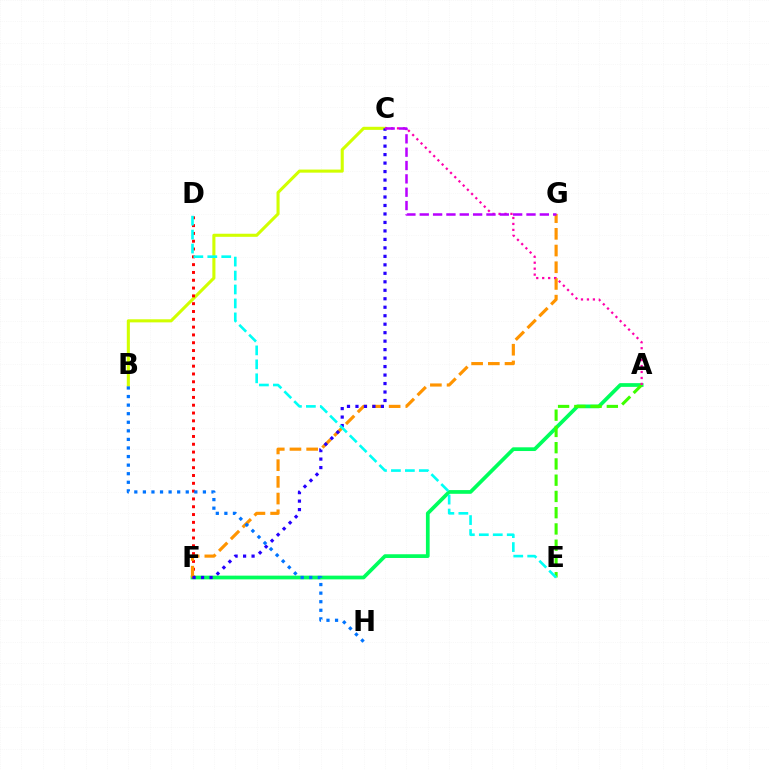{('B', 'C'): [{'color': '#d1ff00', 'line_style': 'solid', 'thickness': 2.22}], ('A', 'F'): [{'color': '#00ff5c', 'line_style': 'solid', 'thickness': 2.68}], ('A', 'E'): [{'color': '#3dff00', 'line_style': 'dashed', 'thickness': 2.21}], ('D', 'F'): [{'color': '#ff0000', 'line_style': 'dotted', 'thickness': 2.12}], ('F', 'G'): [{'color': '#ff9400', 'line_style': 'dashed', 'thickness': 2.27}], ('C', 'F'): [{'color': '#2500ff', 'line_style': 'dotted', 'thickness': 2.3}], ('A', 'C'): [{'color': '#ff00ac', 'line_style': 'dotted', 'thickness': 1.62}], ('C', 'G'): [{'color': '#b900ff', 'line_style': 'dashed', 'thickness': 1.81}], ('B', 'H'): [{'color': '#0074ff', 'line_style': 'dotted', 'thickness': 2.33}], ('D', 'E'): [{'color': '#00fff6', 'line_style': 'dashed', 'thickness': 1.9}]}